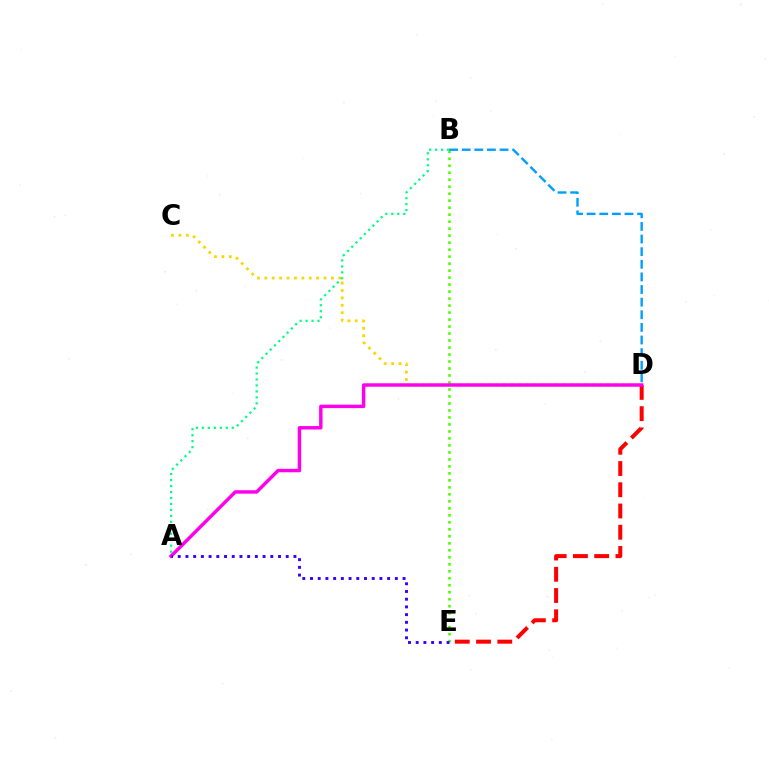{('C', 'D'): [{'color': '#ffd500', 'line_style': 'dotted', 'thickness': 2.01}], ('A', 'B'): [{'color': '#00ff86', 'line_style': 'dotted', 'thickness': 1.62}], ('B', 'E'): [{'color': '#4fff00', 'line_style': 'dotted', 'thickness': 1.9}], ('D', 'E'): [{'color': '#ff0000', 'line_style': 'dashed', 'thickness': 2.89}], ('B', 'D'): [{'color': '#009eff', 'line_style': 'dashed', 'thickness': 1.71}], ('A', 'D'): [{'color': '#ff00ed', 'line_style': 'solid', 'thickness': 2.48}], ('A', 'E'): [{'color': '#3700ff', 'line_style': 'dotted', 'thickness': 2.1}]}